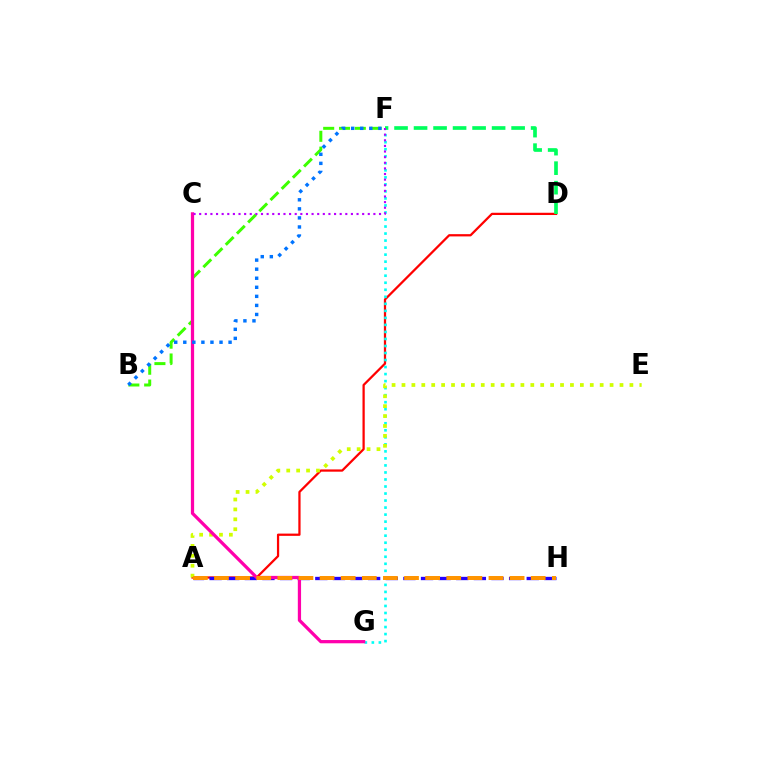{('B', 'F'): [{'color': '#3dff00', 'line_style': 'dashed', 'thickness': 2.15}, {'color': '#0074ff', 'line_style': 'dotted', 'thickness': 2.46}], ('A', 'D'): [{'color': '#ff0000', 'line_style': 'solid', 'thickness': 1.62}], ('A', 'H'): [{'color': '#2500ff', 'line_style': 'dashed', 'thickness': 2.39}, {'color': '#ff9400', 'line_style': 'dashed', 'thickness': 2.87}], ('F', 'G'): [{'color': '#00fff6', 'line_style': 'dotted', 'thickness': 1.91}], ('A', 'E'): [{'color': '#d1ff00', 'line_style': 'dotted', 'thickness': 2.69}], ('C', 'G'): [{'color': '#ff00ac', 'line_style': 'solid', 'thickness': 2.34}], ('D', 'F'): [{'color': '#00ff5c', 'line_style': 'dashed', 'thickness': 2.65}], ('C', 'F'): [{'color': '#b900ff', 'line_style': 'dotted', 'thickness': 1.53}]}